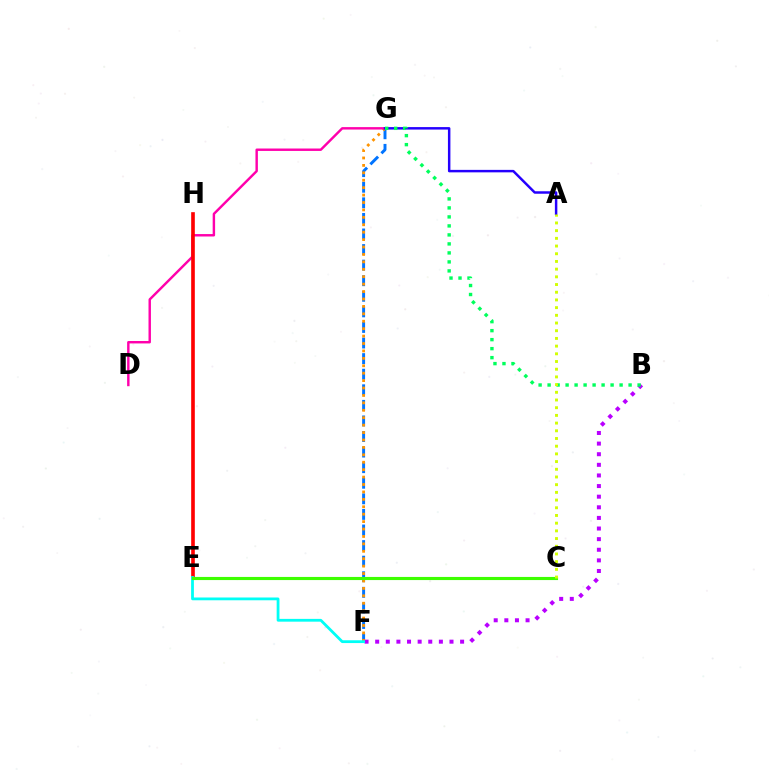{('F', 'G'): [{'color': '#0074ff', 'line_style': 'dashed', 'thickness': 2.12}, {'color': '#ff9400', 'line_style': 'dotted', 'thickness': 2.02}], ('B', 'F'): [{'color': '#b900ff', 'line_style': 'dotted', 'thickness': 2.88}], ('D', 'G'): [{'color': '#ff00ac', 'line_style': 'solid', 'thickness': 1.75}], ('A', 'G'): [{'color': '#2500ff', 'line_style': 'solid', 'thickness': 1.78}], ('E', 'H'): [{'color': '#ff0000', 'line_style': 'solid', 'thickness': 2.62}], ('B', 'G'): [{'color': '#00ff5c', 'line_style': 'dotted', 'thickness': 2.44}], ('E', 'F'): [{'color': '#00fff6', 'line_style': 'solid', 'thickness': 2.01}], ('C', 'E'): [{'color': '#3dff00', 'line_style': 'solid', 'thickness': 2.25}], ('A', 'C'): [{'color': '#d1ff00', 'line_style': 'dotted', 'thickness': 2.09}]}